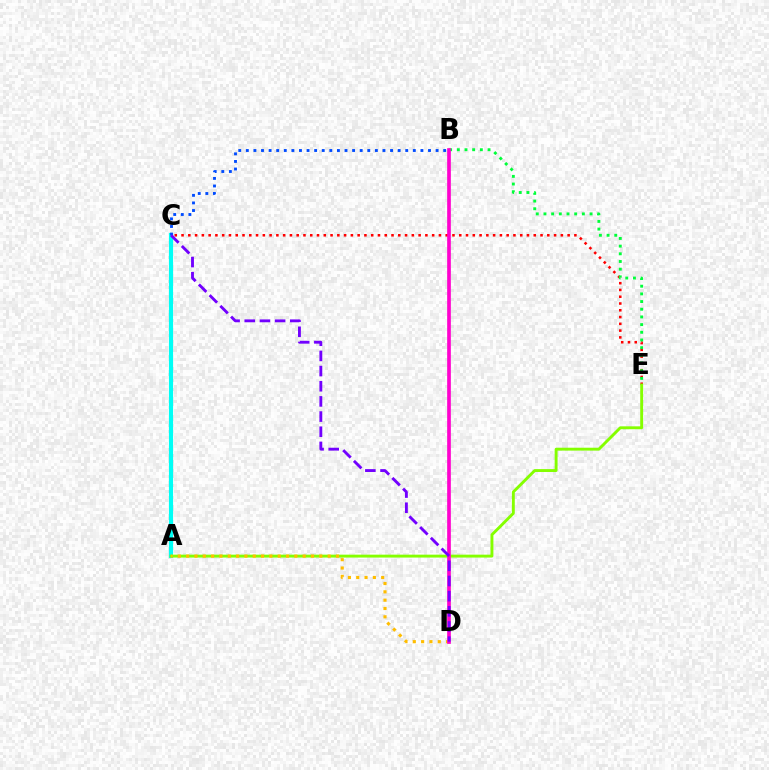{('C', 'E'): [{'color': '#ff0000', 'line_style': 'dotted', 'thickness': 1.84}], ('A', 'C'): [{'color': '#00fff6', 'line_style': 'solid', 'thickness': 2.99}], ('B', 'E'): [{'color': '#00ff39', 'line_style': 'dotted', 'thickness': 2.09}], ('A', 'E'): [{'color': '#84ff00', 'line_style': 'solid', 'thickness': 2.09}], ('A', 'D'): [{'color': '#ffbd00', 'line_style': 'dotted', 'thickness': 2.26}], ('B', 'D'): [{'color': '#ff00cf', 'line_style': 'solid', 'thickness': 2.64}], ('B', 'C'): [{'color': '#004bff', 'line_style': 'dotted', 'thickness': 2.06}], ('C', 'D'): [{'color': '#7200ff', 'line_style': 'dashed', 'thickness': 2.06}]}